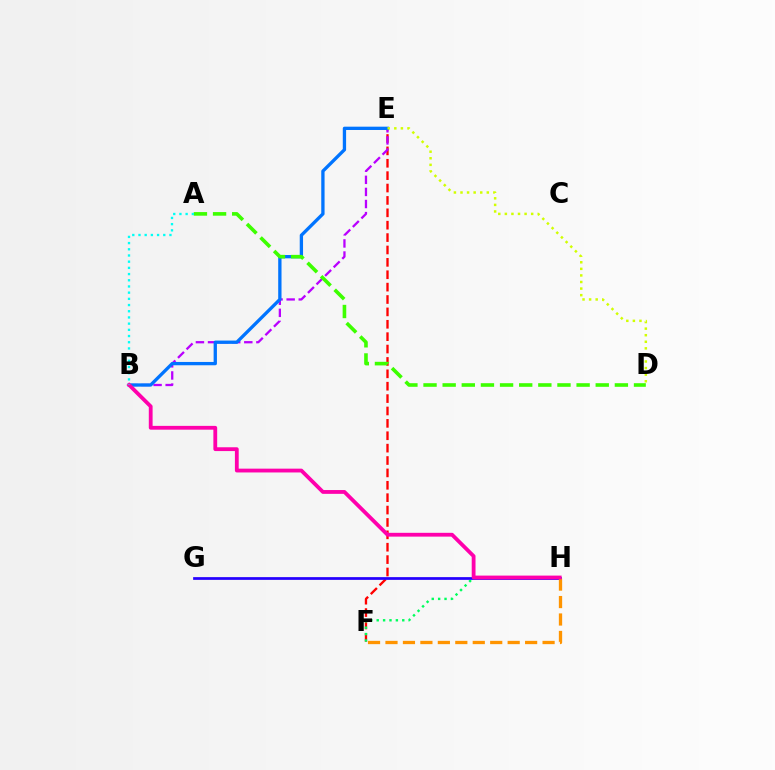{('E', 'F'): [{'color': '#ff0000', 'line_style': 'dashed', 'thickness': 1.68}], ('B', 'E'): [{'color': '#b900ff', 'line_style': 'dashed', 'thickness': 1.64}, {'color': '#0074ff', 'line_style': 'solid', 'thickness': 2.38}], ('F', 'H'): [{'color': '#00ff5c', 'line_style': 'dotted', 'thickness': 1.74}, {'color': '#ff9400', 'line_style': 'dashed', 'thickness': 2.37}], ('G', 'H'): [{'color': '#2500ff', 'line_style': 'solid', 'thickness': 1.97}], ('D', 'E'): [{'color': '#d1ff00', 'line_style': 'dotted', 'thickness': 1.79}], ('A', 'D'): [{'color': '#3dff00', 'line_style': 'dashed', 'thickness': 2.6}], ('B', 'H'): [{'color': '#ff00ac', 'line_style': 'solid', 'thickness': 2.74}], ('A', 'B'): [{'color': '#00fff6', 'line_style': 'dotted', 'thickness': 1.68}]}